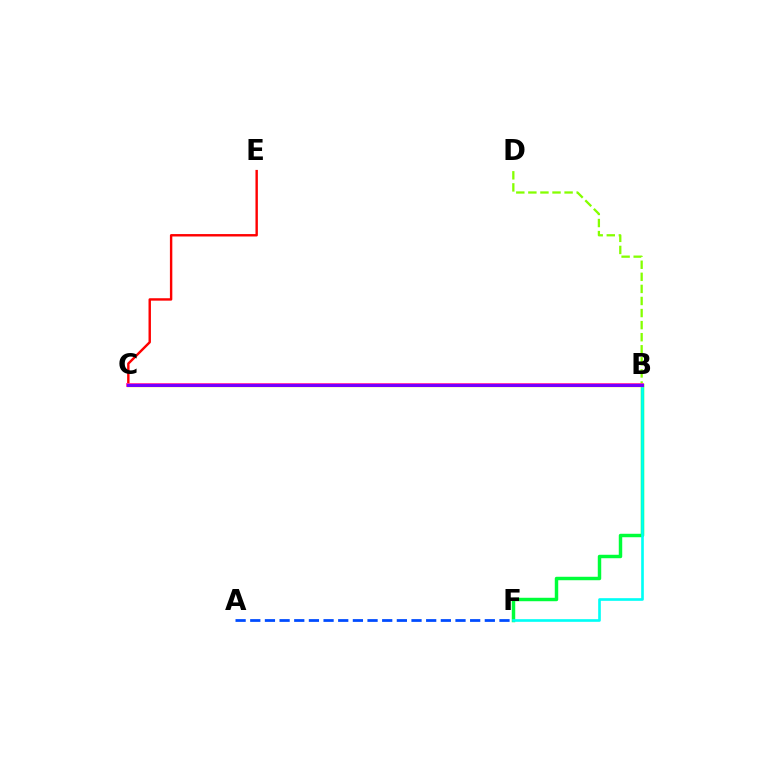{('C', 'E'): [{'color': '#ff0000', 'line_style': 'solid', 'thickness': 1.74}], ('B', 'F'): [{'color': '#00ff39', 'line_style': 'solid', 'thickness': 2.49}, {'color': '#00fff6', 'line_style': 'solid', 'thickness': 1.91}], ('B', 'D'): [{'color': '#84ff00', 'line_style': 'dashed', 'thickness': 1.64}], ('A', 'F'): [{'color': '#004bff', 'line_style': 'dashed', 'thickness': 1.99}], ('B', 'C'): [{'color': '#ff00cf', 'line_style': 'solid', 'thickness': 2.71}, {'color': '#ffbd00', 'line_style': 'solid', 'thickness': 2.44}, {'color': '#7200ff', 'line_style': 'solid', 'thickness': 2.16}]}